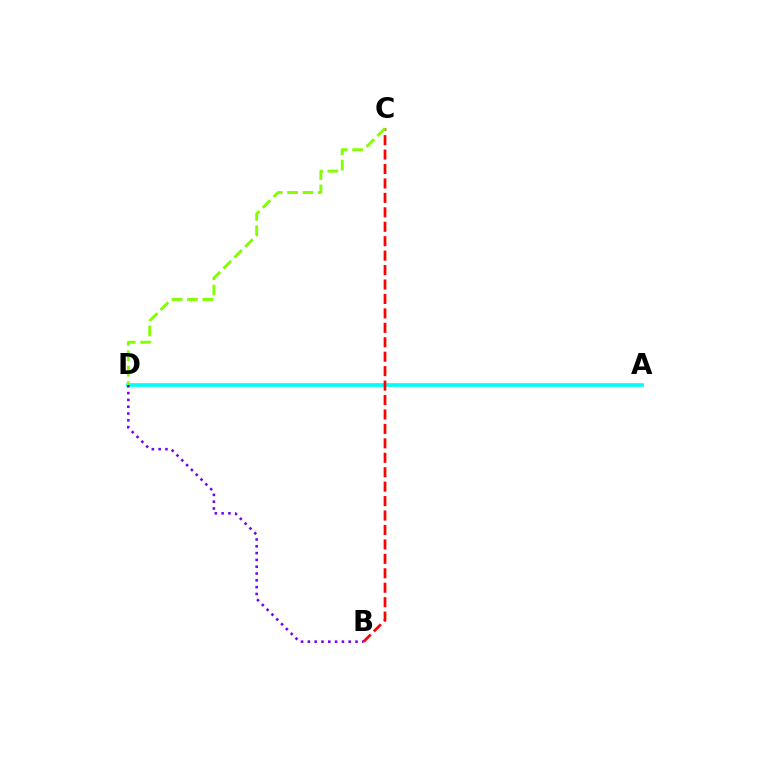{('A', 'D'): [{'color': '#00fff6', 'line_style': 'solid', 'thickness': 2.66}], ('B', 'C'): [{'color': '#ff0000', 'line_style': 'dashed', 'thickness': 1.96}], ('C', 'D'): [{'color': '#84ff00', 'line_style': 'dashed', 'thickness': 2.09}], ('B', 'D'): [{'color': '#7200ff', 'line_style': 'dotted', 'thickness': 1.85}]}